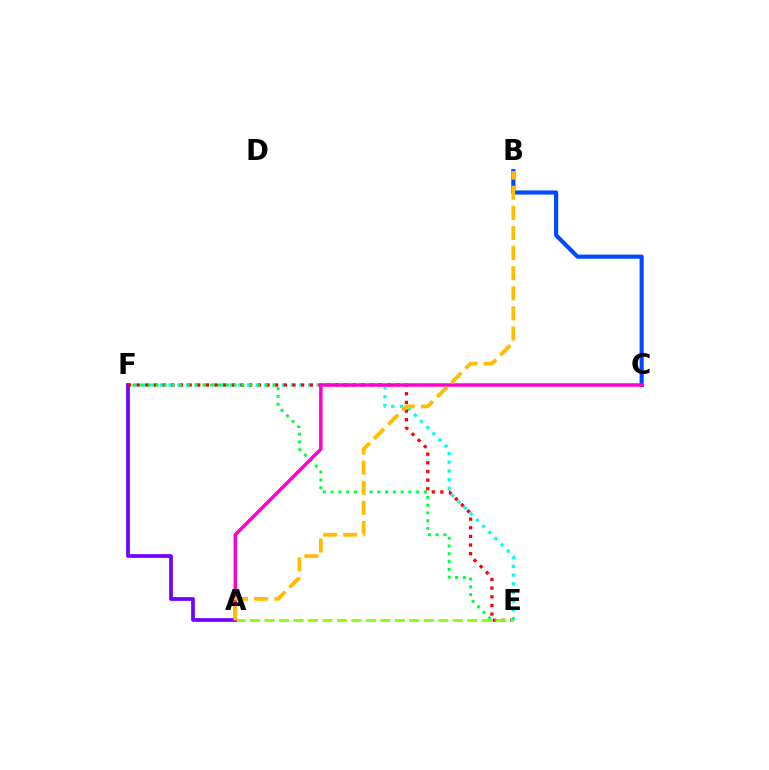{('E', 'F'): [{'color': '#00fff6', 'line_style': 'dotted', 'thickness': 2.37}, {'color': '#ff0000', 'line_style': 'dotted', 'thickness': 2.35}, {'color': '#00ff39', 'line_style': 'dotted', 'thickness': 2.11}], ('A', 'F'): [{'color': '#7200ff', 'line_style': 'solid', 'thickness': 2.69}], ('B', 'C'): [{'color': '#004bff', 'line_style': 'solid', 'thickness': 2.99}], ('A', 'E'): [{'color': '#84ff00', 'line_style': 'dashed', 'thickness': 1.97}], ('A', 'C'): [{'color': '#ff00cf', 'line_style': 'solid', 'thickness': 2.49}], ('A', 'B'): [{'color': '#ffbd00', 'line_style': 'dashed', 'thickness': 2.73}]}